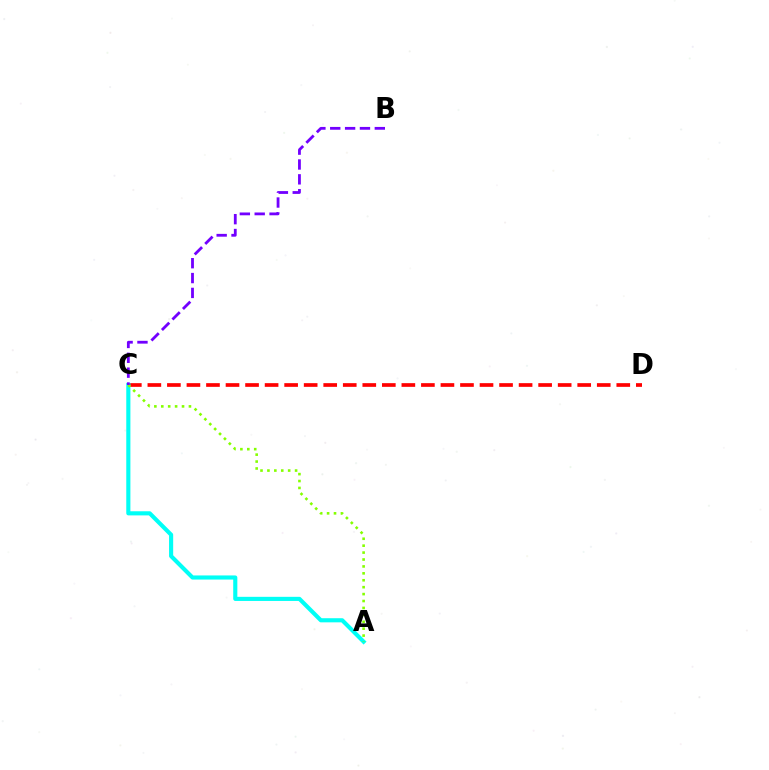{('C', 'D'): [{'color': '#ff0000', 'line_style': 'dashed', 'thickness': 2.65}], ('A', 'C'): [{'color': '#00fff6', 'line_style': 'solid', 'thickness': 2.97}, {'color': '#84ff00', 'line_style': 'dotted', 'thickness': 1.88}], ('B', 'C'): [{'color': '#7200ff', 'line_style': 'dashed', 'thickness': 2.02}]}